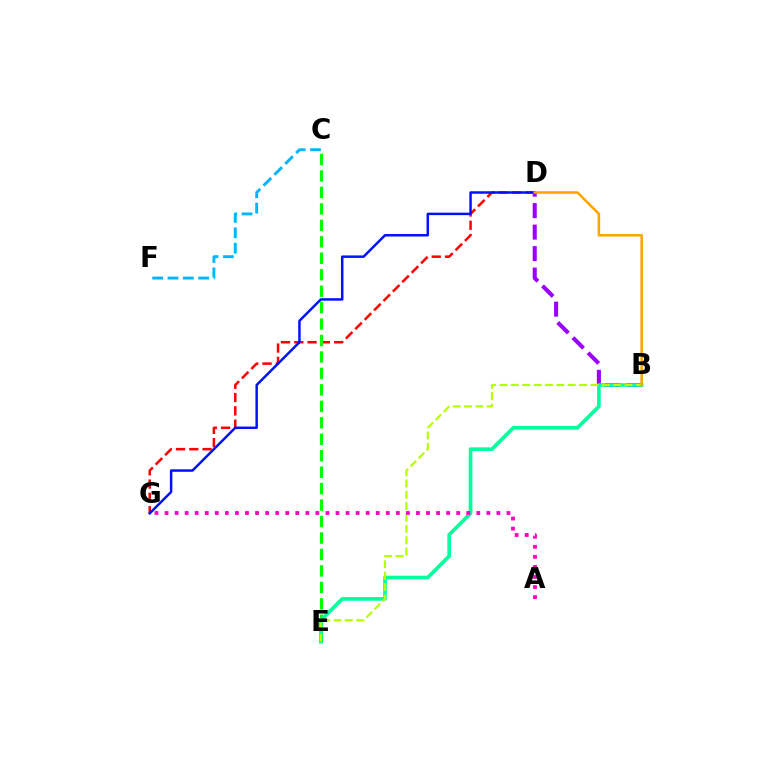{('B', 'D'): [{'color': '#9b00ff', 'line_style': 'dashed', 'thickness': 2.92}, {'color': '#ffa500', 'line_style': 'solid', 'thickness': 1.84}], ('D', 'G'): [{'color': '#ff0000', 'line_style': 'dashed', 'thickness': 1.81}, {'color': '#0010ff', 'line_style': 'solid', 'thickness': 1.78}], ('C', 'E'): [{'color': '#08ff00', 'line_style': 'dashed', 'thickness': 2.24}], ('B', 'E'): [{'color': '#00ff9d', 'line_style': 'solid', 'thickness': 2.63}, {'color': '#b3ff00', 'line_style': 'dashed', 'thickness': 1.54}], ('A', 'G'): [{'color': '#ff00bd', 'line_style': 'dotted', 'thickness': 2.73}], ('C', 'F'): [{'color': '#00b5ff', 'line_style': 'dashed', 'thickness': 2.09}]}